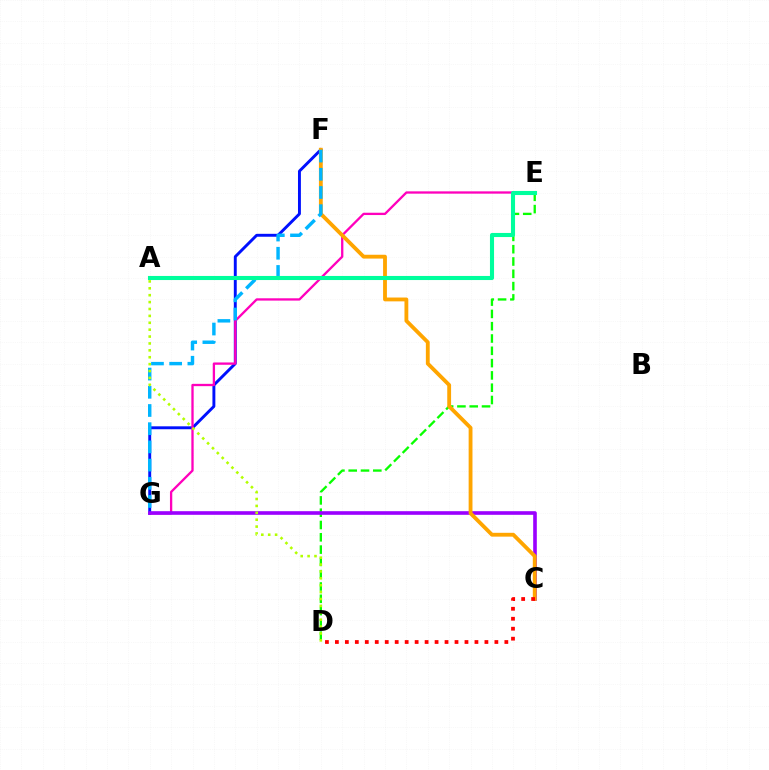{('D', 'E'): [{'color': '#08ff00', 'line_style': 'dashed', 'thickness': 1.67}], ('F', 'G'): [{'color': '#0010ff', 'line_style': 'solid', 'thickness': 2.1}, {'color': '#00b5ff', 'line_style': 'dashed', 'thickness': 2.47}], ('E', 'G'): [{'color': '#ff00bd', 'line_style': 'solid', 'thickness': 1.66}], ('C', 'G'): [{'color': '#9b00ff', 'line_style': 'solid', 'thickness': 2.61}], ('C', 'F'): [{'color': '#ffa500', 'line_style': 'solid', 'thickness': 2.76}], ('A', 'E'): [{'color': '#00ff9d', 'line_style': 'solid', 'thickness': 2.94}], ('A', 'D'): [{'color': '#b3ff00', 'line_style': 'dotted', 'thickness': 1.87}], ('C', 'D'): [{'color': '#ff0000', 'line_style': 'dotted', 'thickness': 2.71}]}